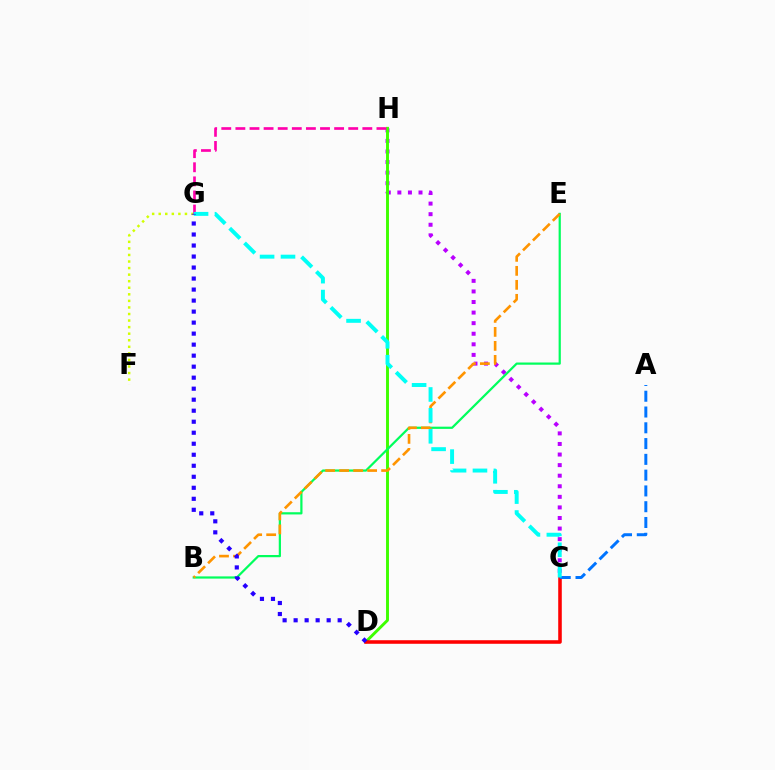{('C', 'H'): [{'color': '#b900ff', 'line_style': 'dotted', 'thickness': 2.87}], ('D', 'H'): [{'color': '#3dff00', 'line_style': 'solid', 'thickness': 2.1}], ('C', 'D'): [{'color': '#ff0000', 'line_style': 'solid', 'thickness': 2.56}], ('A', 'C'): [{'color': '#0074ff', 'line_style': 'dashed', 'thickness': 2.14}], ('B', 'E'): [{'color': '#00ff5c', 'line_style': 'solid', 'thickness': 1.6}, {'color': '#ff9400', 'line_style': 'dashed', 'thickness': 1.9}], ('F', 'G'): [{'color': '#d1ff00', 'line_style': 'dotted', 'thickness': 1.78}], ('G', 'H'): [{'color': '#ff00ac', 'line_style': 'dashed', 'thickness': 1.92}], ('C', 'G'): [{'color': '#00fff6', 'line_style': 'dashed', 'thickness': 2.84}], ('D', 'G'): [{'color': '#2500ff', 'line_style': 'dotted', 'thickness': 2.99}]}